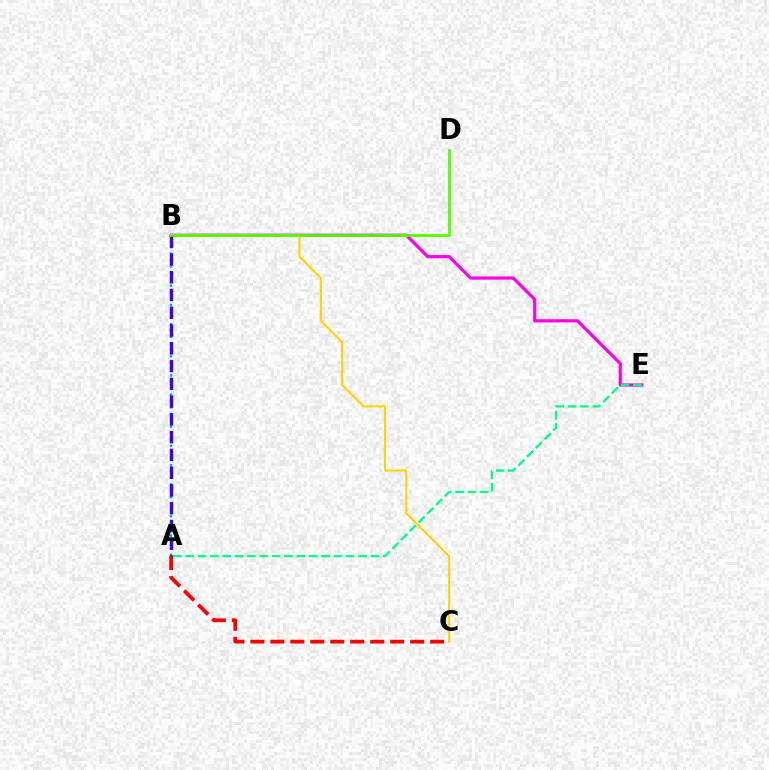{('A', 'B'): [{'color': '#009eff', 'line_style': 'dotted', 'thickness': 1.74}, {'color': '#3700ff', 'line_style': 'dashed', 'thickness': 2.41}], ('B', 'E'): [{'color': '#ff00ed', 'line_style': 'solid', 'thickness': 2.31}], ('A', 'C'): [{'color': '#ff0000', 'line_style': 'dashed', 'thickness': 2.71}], ('B', 'C'): [{'color': '#ffd500', 'line_style': 'solid', 'thickness': 1.52}], ('A', 'E'): [{'color': '#00ff86', 'line_style': 'dashed', 'thickness': 1.68}], ('B', 'D'): [{'color': '#4fff00', 'line_style': 'solid', 'thickness': 1.99}]}